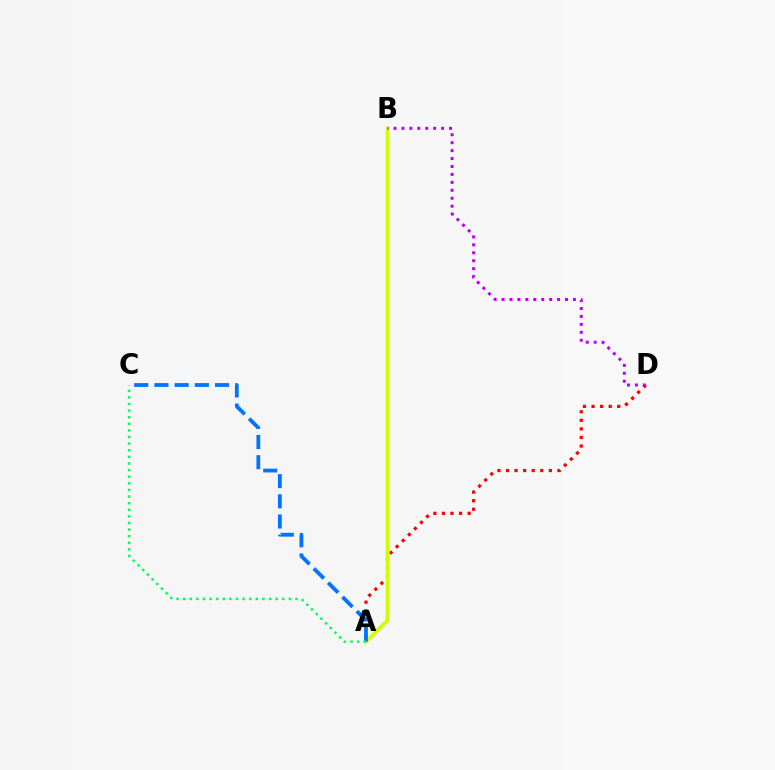{('A', 'D'): [{'color': '#ff0000', 'line_style': 'dotted', 'thickness': 2.33}], ('A', 'B'): [{'color': '#d1ff00', 'line_style': 'solid', 'thickness': 2.71}], ('A', 'C'): [{'color': '#0074ff', 'line_style': 'dashed', 'thickness': 2.74}, {'color': '#00ff5c', 'line_style': 'dotted', 'thickness': 1.8}], ('B', 'D'): [{'color': '#b900ff', 'line_style': 'dotted', 'thickness': 2.16}]}